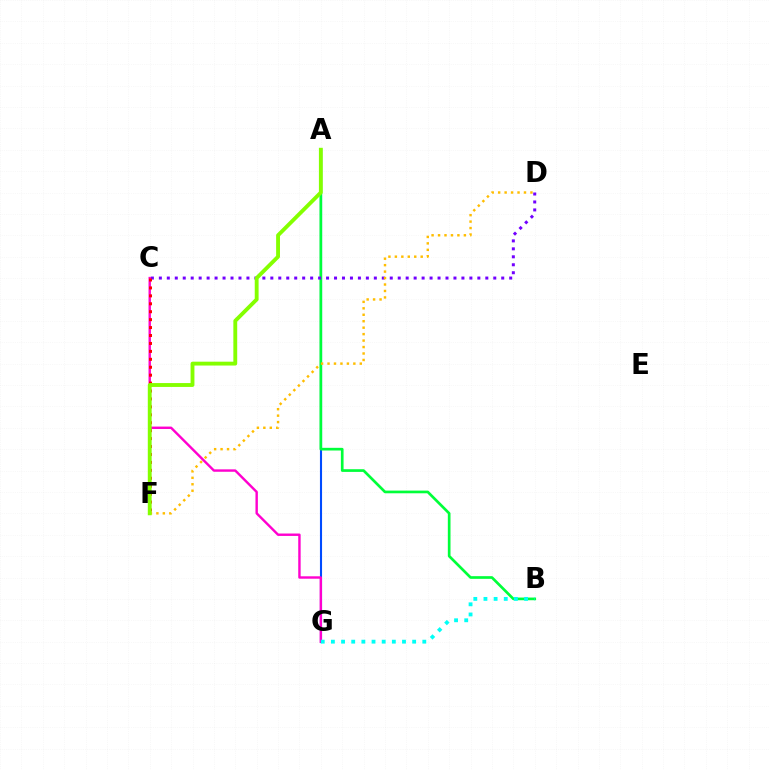{('A', 'G'): [{'color': '#004bff', 'line_style': 'solid', 'thickness': 1.52}], ('A', 'B'): [{'color': '#00ff39', 'line_style': 'solid', 'thickness': 1.93}], ('C', 'D'): [{'color': '#7200ff', 'line_style': 'dotted', 'thickness': 2.16}], ('D', 'F'): [{'color': '#ffbd00', 'line_style': 'dotted', 'thickness': 1.75}], ('C', 'G'): [{'color': '#ff00cf', 'line_style': 'solid', 'thickness': 1.74}], ('C', 'F'): [{'color': '#ff0000', 'line_style': 'dotted', 'thickness': 2.15}], ('B', 'G'): [{'color': '#00fff6', 'line_style': 'dotted', 'thickness': 2.76}], ('A', 'F'): [{'color': '#84ff00', 'line_style': 'solid', 'thickness': 2.78}]}